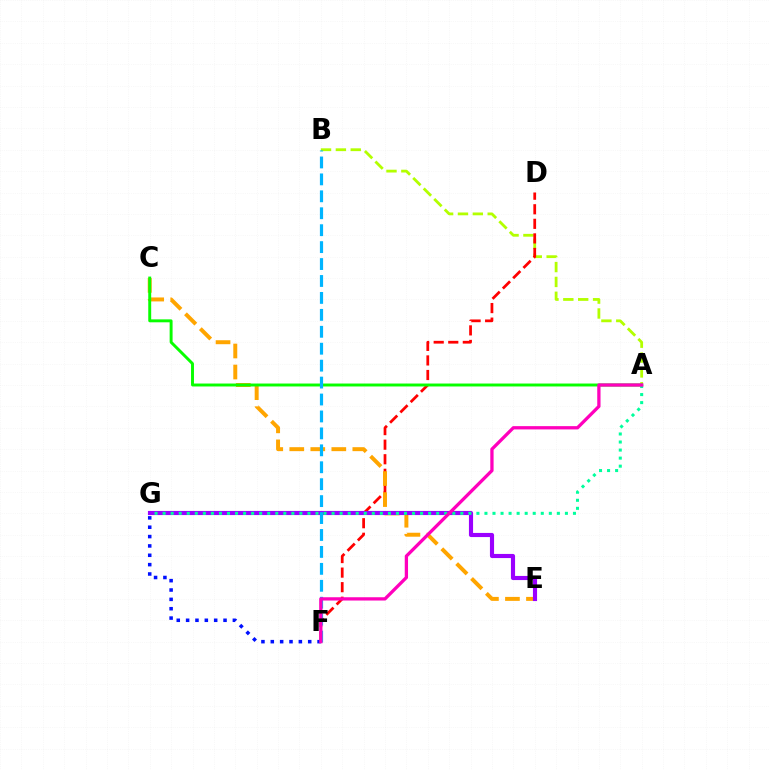{('A', 'B'): [{'color': '#b3ff00', 'line_style': 'dashed', 'thickness': 2.02}], ('D', 'F'): [{'color': '#ff0000', 'line_style': 'dashed', 'thickness': 1.98}], ('C', 'E'): [{'color': '#ffa500', 'line_style': 'dashed', 'thickness': 2.86}], ('E', 'G'): [{'color': '#9b00ff', 'line_style': 'solid', 'thickness': 2.98}], ('F', 'G'): [{'color': '#0010ff', 'line_style': 'dotted', 'thickness': 2.54}], ('A', 'C'): [{'color': '#08ff00', 'line_style': 'solid', 'thickness': 2.12}], ('B', 'F'): [{'color': '#00b5ff', 'line_style': 'dashed', 'thickness': 2.3}], ('A', 'G'): [{'color': '#00ff9d', 'line_style': 'dotted', 'thickness': 2.19}], ('A', 'F'): [{'color': '#ff00bd', 'line_style': 'solid', 'thickness': 2.36}]}